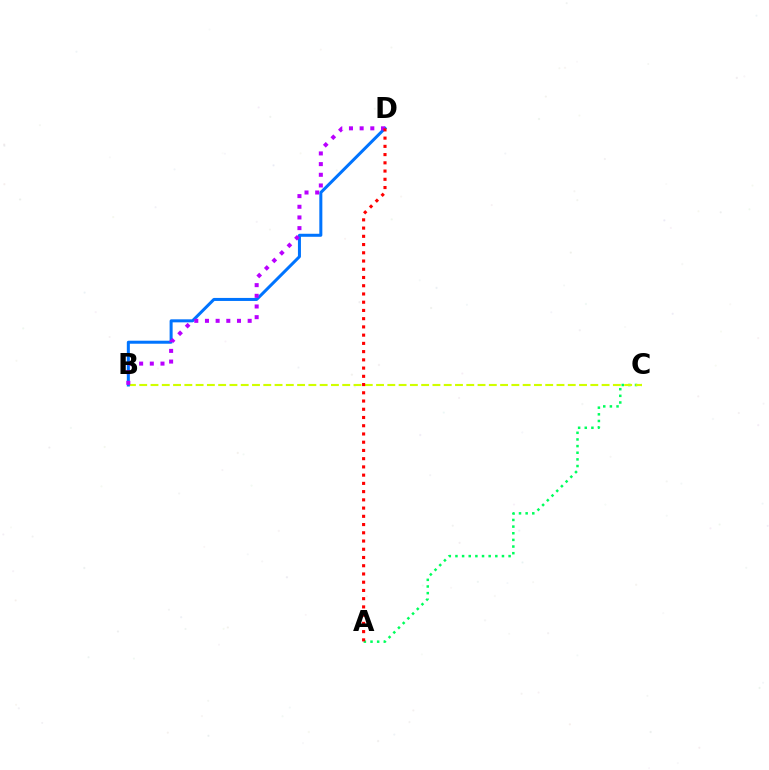{('A', 'C'): [{'color': '#00ff5c', 'line_style': 'dotted', 'thickness': 1.81}], ('B', 'C'): [{'color': '#d1ff00', 'line_style': 'dashed', 'thickness': 1.53}], ('B', 'D'): [{'color': '#0074ff', 'line_style': 'solid', 'thickness': 2.17}, {'color': '#b900ff', 'line_style': 'dotted', 'thickness': 2.9}], ('A', 'D'): [{'color': '#ff0000', 'line_style': 'dotted', 'thickness': 2.24}]}